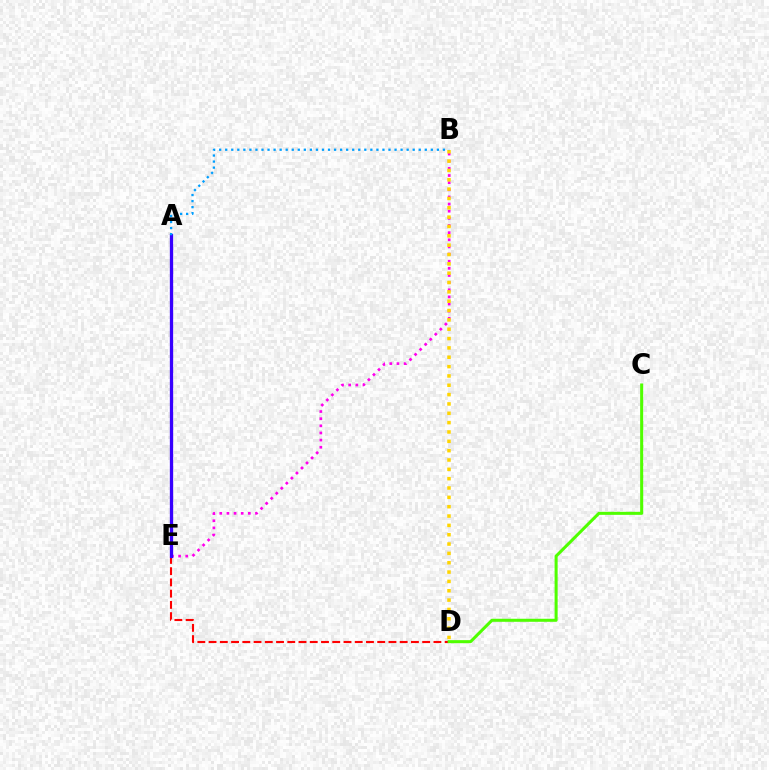{('B', 'E'): [{'color': '#ff00ed', 'line_style': 'dotted', 'thickness': 1.94}], ('D', 'E'): [{'color': '#ff0000', 'line_style': 'dashed', 'thickness': 1.53}], ('C', 'D'): [{'color': '#4fff00', 'line_style': 'solid', 'thickness': 2.19}], ('A', 'E'): [{'color': '#00ff86', 'line_style': 'dotted', 'thickness': 1.91}, {'color': '#3700ff', 'line_style': 'solid', 'thickness': 2.37}], ('B', 'D'): [{'color': '#ffd500', 'line_style': 'dotted', 'thickness': 2.54}], ('A', 'B'): [{'color': '#009eff', 'line_style': 'dotted', 'thickness': 1.64}]}